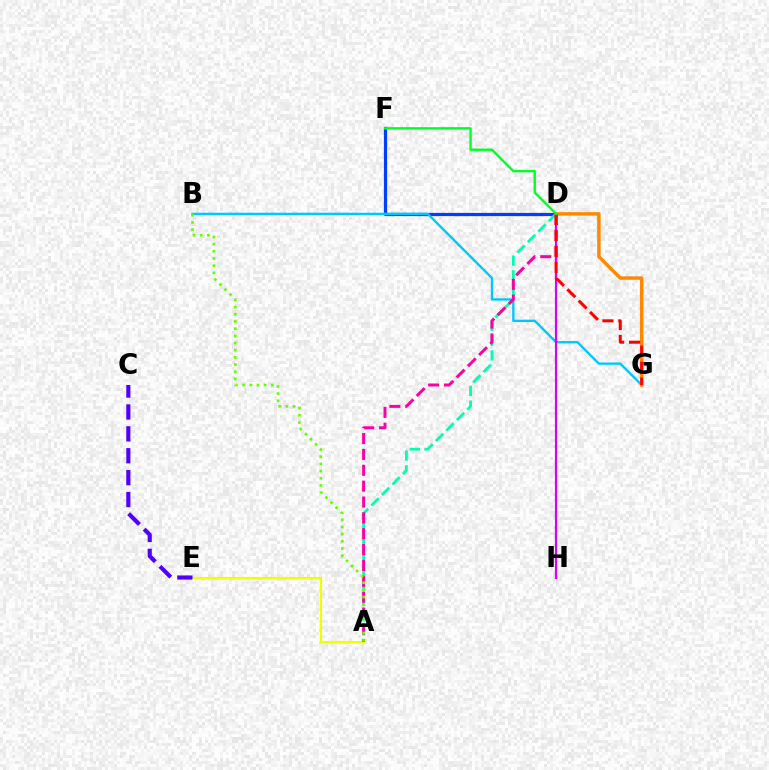{('D', 'F'): [{'color': '#003fff', 'line_style': 'solid', 'thickness': 2.32}, {'color': '#00ff27', 'line_style': 'solid', 'thickness': 1.71}], ('A', 'E'): [{'color': '#eeff00', 'line_style': 'solid', 'thickness': 1.55}], ('B', 'G'): [{'color': '#00c7ff', 'line_style': 'solid', 'thickness': 1.7}], ('A', 'D'): [{'color': '#00ffaf', 'line_style': 'dashed', 'thickness': 2.01}, {'color': '#ff00a0', 'line_style': 'dashed', 'thickness': 2.15}], ('C', 'E'): [{'color': '#4f00ff', 'line_style': 'dashed', 'thickness': 2.97}], ('A', 'B'): [{'color': '#66ff00', 'line_style': 'dotted', 'thickness': 1.95}], ('D', 'H'): [{'color': '#d600ff', 'line_style': 'solid', 'thickness': 1.57}], ('D', 'G'): [{'color': '#ff8800', 'line_style': 'solid', 'thickness': 2.48}, {'color': '#ff0000', 'line_style': 'dashed', 'thickness': 2.18}]}